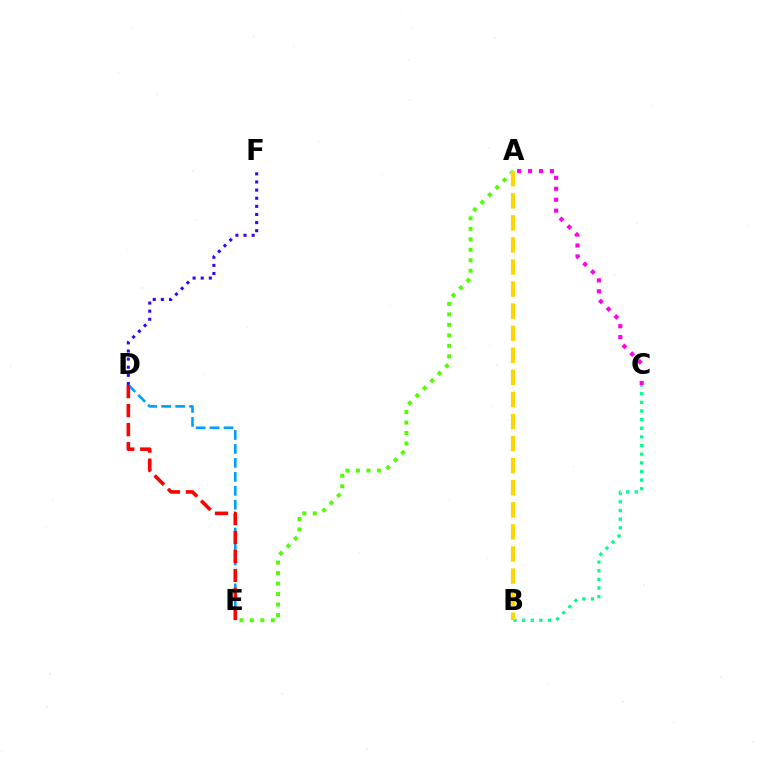{('A', 'C'): [{'color': '#ff00ed', 'line_style': 'dotted', 'thickness': 2.97}], ('B', 'C'): [{'color': '#00ff86', 'line_style': 'dotted', 'thickness': 2.35}], ('A', 'E'): [{'color': '#4fff00', 'line_style': 'dotted', 'thickness': 2.85}], ('D', 'F'): [{'color': '#3700ff', 'line_style': 'dotted', 'thickness': 2.21}], ('A', 'B'): [{'color': '#ffd500', 'line_style': 'dashed', 'thickness': 3.0}], ('D', 'E'): [{'color': '#009eff', 'line_style': 'dashed', 'thickness': 1.9}, {'color': '#ff0000', 'line_style': 'dashed', 'thickness': 2.58}]}